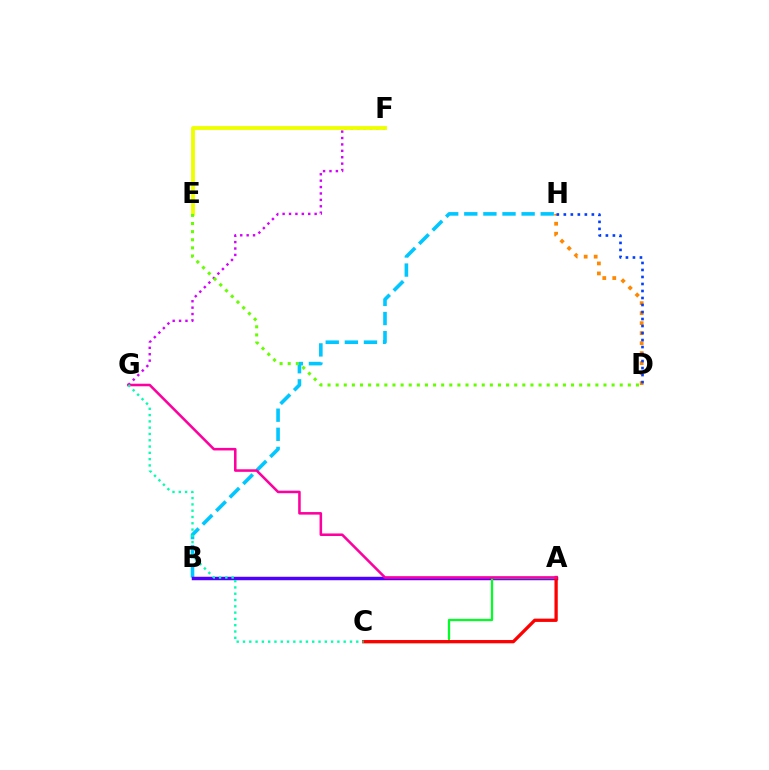{('B', 'H'): [{'color': '#00c7ff', 'line_style': 'dashed', 'thickness': 2.6}], ('A', 'B'): [{'color': '#4f00ff', 'line_style': 'solid', 'thickness': 2.49}], ('D', 'H'): [{'color': '#ff8800', 'line_style': 'dotted', 'thickness': 2.72}, {'color': '#003fff', 'line_style': 'dotted', 'thickness': 1.9}], ('F', 'G'): [{'color': '#d600ff', 'line_style': 'dotted', 'thickness': 1.74}], ('A', 'C'): [{'color': '#00ff27', 'line_style': 'solid', 'thickness': 1.62}, {'color': '#ff0000', 'line_style': 'solid', 'thickness': 2.36}], ('A', 'G'): [{'color': '#ff00a0', 'line_style': 'solid', 'thickness': 1.84}], ('E', 'F'): [{'color': '#eeff00', 'line_style': 'solid', 'thickness': 2.78}], ('D', 'E'): [{'color': '#66ff00', 'line_style': 'dotted', 'thickness': 2.21}], ('C', 'G'): [{'color': '#00ffaf', 'line_style': 'dotted', 'thickness': 1.71}]}